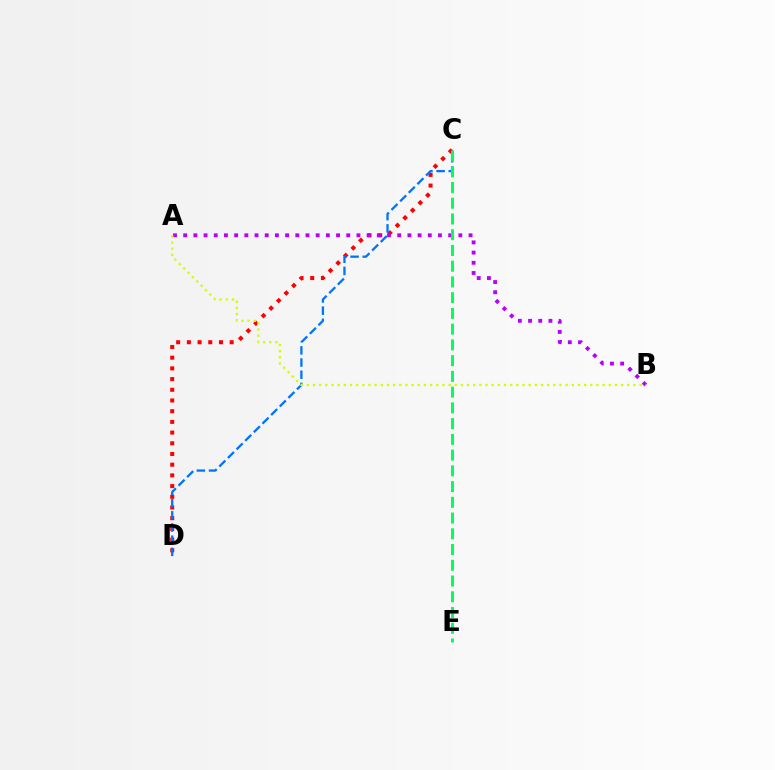{('C', 'D'): [{'color': '#ff0000', 'line_style': 'dotted', 'thickness': 2.91}, {'color': '#0074ff', 'line_style': 'dashed', 'thickness': 1.65}], ('A', 'B'): [{'color': '#b900ff', 'line_style': 'dotted', 'thickness': 2.77}, {'color': '#d1ff00', 'line_style': 'dotted', 'thickness': 1.67}], ('C', 'E'): [{'color': '#00ff5c', 'line_style': 'dashed', 'thickness': 2.14}]}